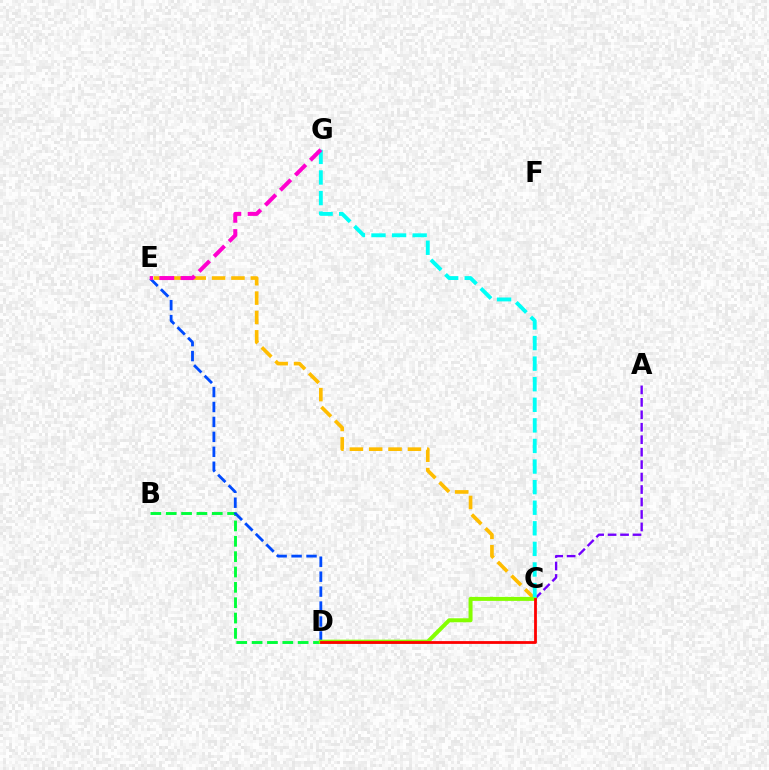{('A', 'C'): [{'color': '#7200ff', 'line_style': 'dashed', 'thickness': 1.69}], ('C', 'E'): [{'color': '#ffbd00', 'line_style': 'dashed', 'thickness': 2.63}], ('B', 'D'): [{'color': '#00ff39', 'line_style': 'dashed', 'thickness': 2.09}], ('D', 'E'): [{'color': '#004bff', 'line_style': 'dashed', 'thickness': 2.03}], ('C', 'D'): [{'color': '#84ff00', 'line_style': 'solid', 'thickness': 2.88}, {'color': '#ff0000', 'line_style': 'solid', 'thickness': 2.01}], ('C', 'G'): [{'color': '#00fff6', 'line_style': 'dashed', 'thickness': 2.8}], ('E', 'G'): [{'color': '#ff00cf', 'line_style': 'dashed', 'thickness': 2.88}]}